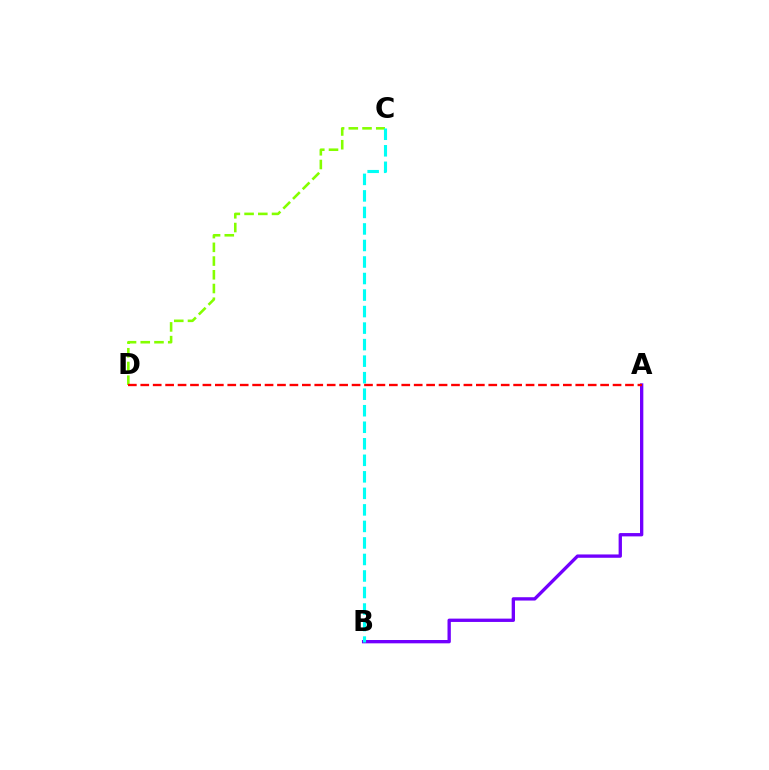{('A', 'B'): [{'color': '#7200ff', 'line_style': 'solid', 'thickness': 2.4}], ('C', 'D'): [{'color': '#84ff00', 'line_style': 'dashed', 'thickness': 1.86}], ('B', 'C'): [{'color': '#00fff6', 'line_style': 'dashed', 'thickness': 2.24}], ('A', 'D'): [{'color': '#ff0000', 'line_style': 'dashed', 'thickness': 1.69}]}